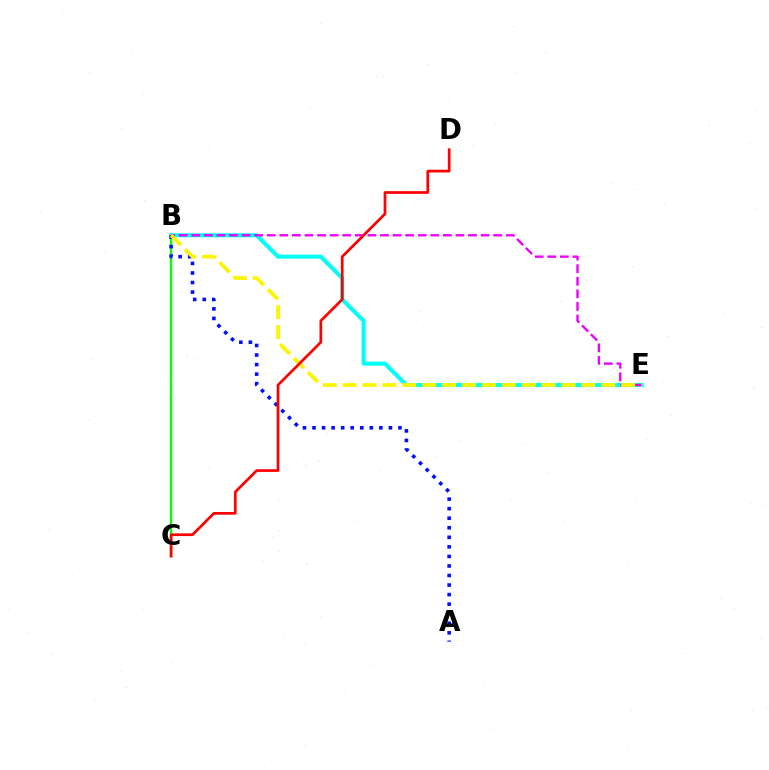{('B', 'C'): [{'color': '#08ff00', 'line_style': 'solid', 'thickness': 1.69}], ('B', 'E'): [{'color': '#00fff6', 'line_style': 'solid', 'thickness': 2.91}, {'color': '#ee00ff', 'line_style': 'dashed', 'thickness': 1.71}, {'color': '#fcf500', 'line_style': 'dashed', 'thickness': 2.7}], ('A', 'B'): [{'color': '#0010ff', 'line_style': 'dotted', 'thickness': 2.59}], ('C', 'D'): [{'color': '#ff0000', 'line_style': 'solid', 'thickness': 1.95}]}